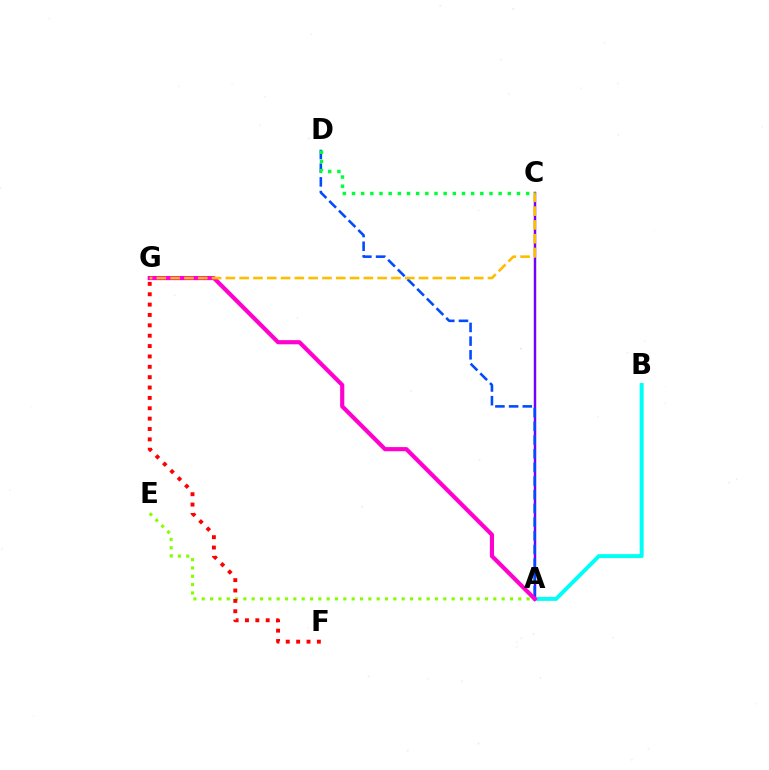{('A', 'E'): [{'color': '#84ff00', 'line_style': 'dotted', 'thickness': 2.26}], ('A', 'C'): [{'color': '#7200ff', 'line_style': 'solid', 'thickness': 1.76}], ('A', 'B'): [{'color': '#00fff6', 'line_style': 'solid', 'thickness': 2.86}], ('A', 'D'): [{'color': '#004bff', 'line_style': 'dashed', 'thickness': 1.86}], ('A', 'G'): [{'color': '#ff00cf', 'line_style': 'solid', 'thickness': 2.99}], ('C', 'G'): [{'color': '#ffbd00', 'line_style': 'dashed', 'thickness': 1.87}], ('C', 'D'): [{'color': '#00ff39', 'line_style': 'dotted', 'thickness': 2.49}], ('F', 'G'): [{'color': '#ff0000', 'line_style': 'dotted', 'thickness': 2.82}]}